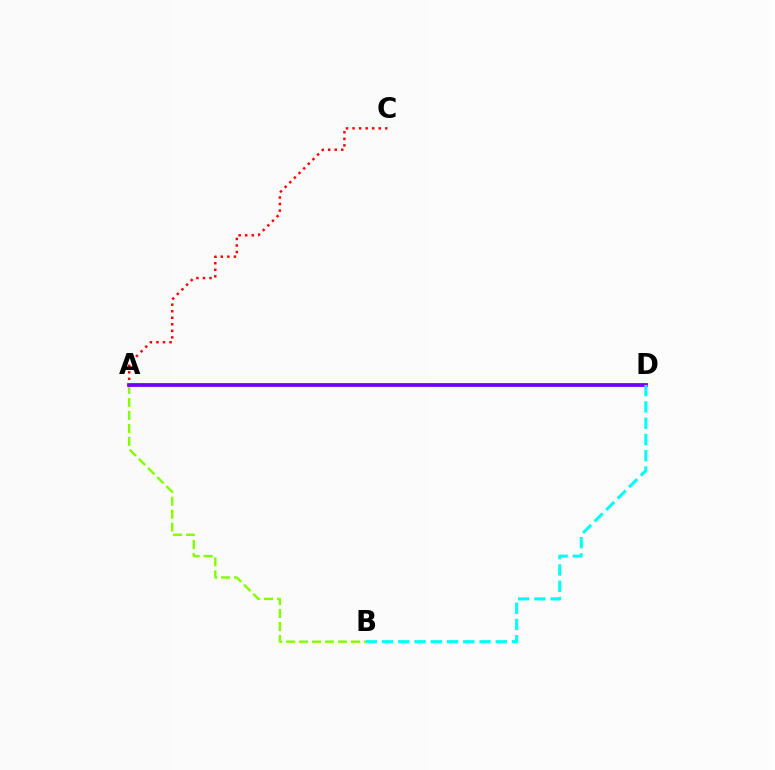{('A', 'B'): [{'color': '#84ff00', 'line_style': 'dashed', 'thickness': 1.76}], ('A', 'C'): [{'color': '#ff0000', 'line_style': 'dotted', 'thickness': 1.78}], ('A', 'D'): [{'color': '#7200ff', 'line_style': 'solid', 'thickness': 2.71}], ('B', 'D'): [{'color': '#00fff6', 'line_style': 'dashed', 'thickness': 2.21}]}